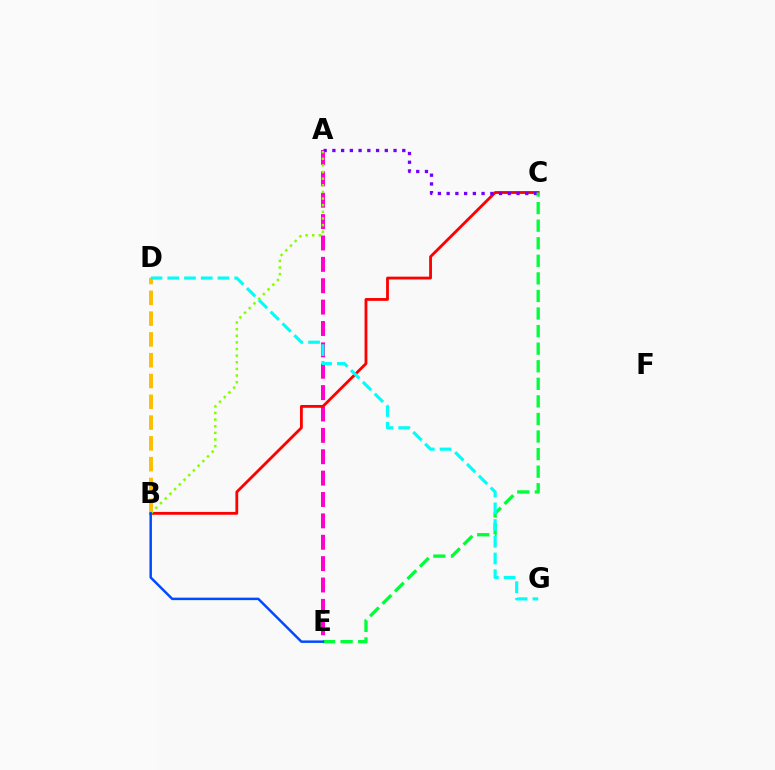{('A', 'E'): [{'color': '#ff00cf', 'line_style': 'dashed', 'thickness': 2.9}], ('B', 'C'): [{'color': '#ff0000', 'line_style': 'solid', 'thickness': 2.03}], ('B', 'D'): [{'color': '#ffbd00', 'line_style': 'dashed', 'thickness': 2.82}], ('A', 'C'): [{'color': '#7200ff', 'line_style': 'dotted', 'thickness': 2.37}], ('C', 'E'): [{'color': '#00ff39', 'line_style': 'dashed', 'thickness': 2.39}], ('D', 'G'): [{'color': '#00fff6', 'line_style': 'dashed', 'thickness': 2.27}], ('A', 'B'): [{'color': '#84ff00', 'line_style': 'dotted', 'thickness': 1.8}], ('B', 'E'): [{'color': '#004bff', 'line_style': 'solid', 'thickness': 1.78}]}